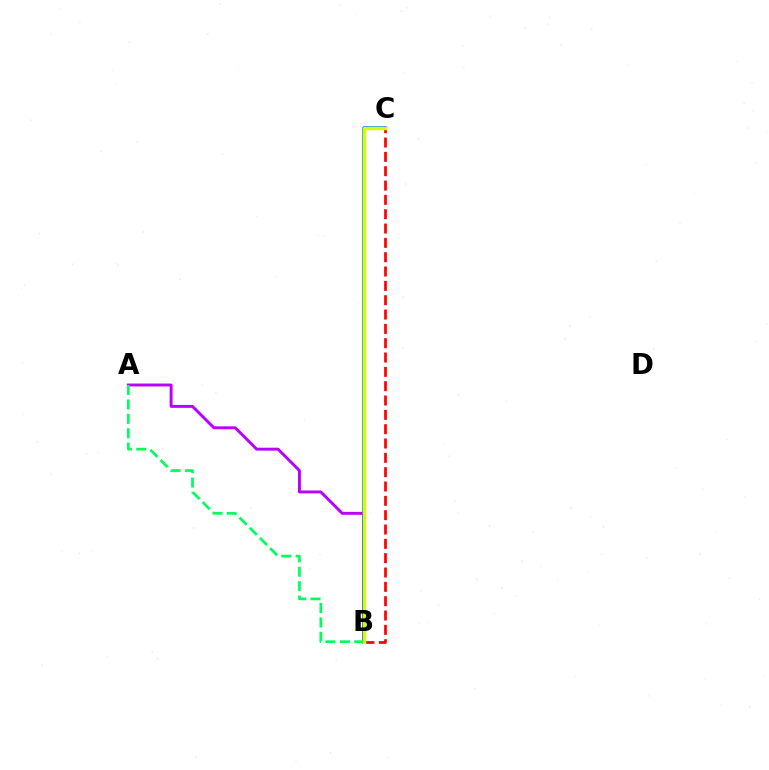{('A', 'B'): [{'color': '#b900ff', 'line_style': 'solid', 'thickness': 2.11}, {'color': '#00ff5c', 'line_style': 'dashed', 'thickness': 1.96}], ('B', 'C'): [{'color': '#0074ff', 'line_style': 'solid', 'thickness': 2.53}, {'color': '#ff0000', 'line_style': 'dashed', 'thickness': 1.95}, {'color': '#d1ff00', 'line_style': 'solid', 'thickness': 2.44}]}